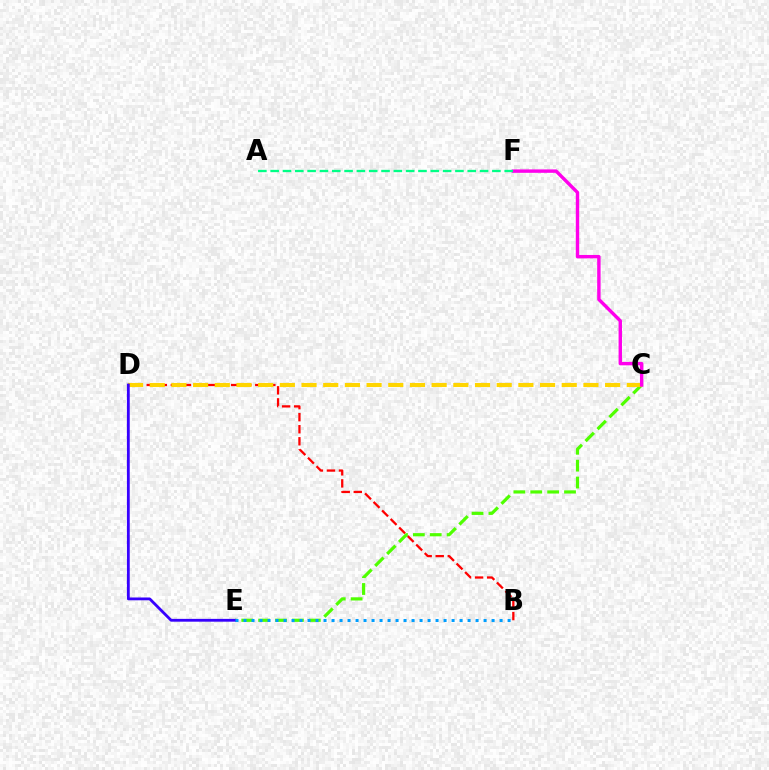{('B', 'D'): [{'color': '#ff0000', 'line_style': 'dashed', 'thickness': 1.64}], ('C', 'E'): [{'color': '#4fff00', 'line_style': 'dashed', 'thickness': 2.29}], ('C', 'D'): [{'color': '#ffd500', 'line_style': 'dashed', 'thickness': 2.95}], ('D', 'E'): [{'color': '#3700ff', 'line_style': 'solid', 'thickness': 2.02}], ('C', 'F'): [{'color': '#ff00ed', 'line_style': 'solid', 'thickness': 2.46}], ('A', 'F'): [{'color': '#00ff86', 'line_style': 'dashed', 'thickness': 1.67}], ('B', 'E'): [{'color': '#009eff', 'line_style': 'dotted', 'thickness': 2.17}]}